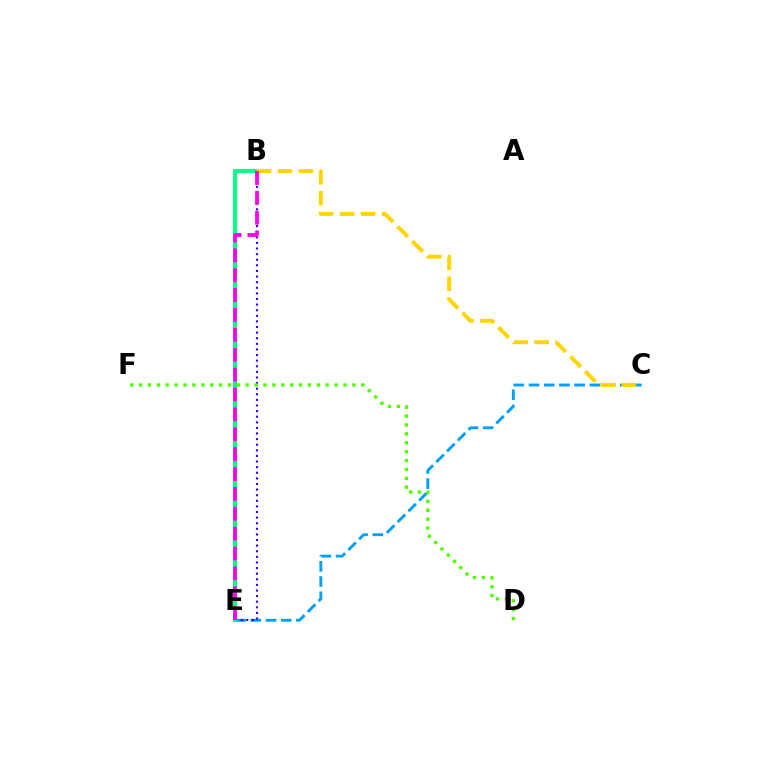{('B', 'E'): [{'color': '#ff0000', 'line_style': 'dotted', 'thickness': 2.84}, {'color': '#3700ff', 'line_style': 'dotted', 'thickness': 1.52}, {'color': '#00ff86', 'line_style': 'solid', 'thickness': 2.94}, {'color': '#ff00ed', 'line_style': 'dashed', 'thickness': 2.7}], ('C', 'E'): [{'color': '#009eff', 'line_style': 'dashed', 'thickness': 2.07}], ('B', 'C'): [{'color': '#ffd500', 'line_style': 'dashed', 'thickness': 2.85}], ('D', 'F'): [{'color': '#4fff00', 'line_style': 'dotted', 'thickness': 2.41}]}